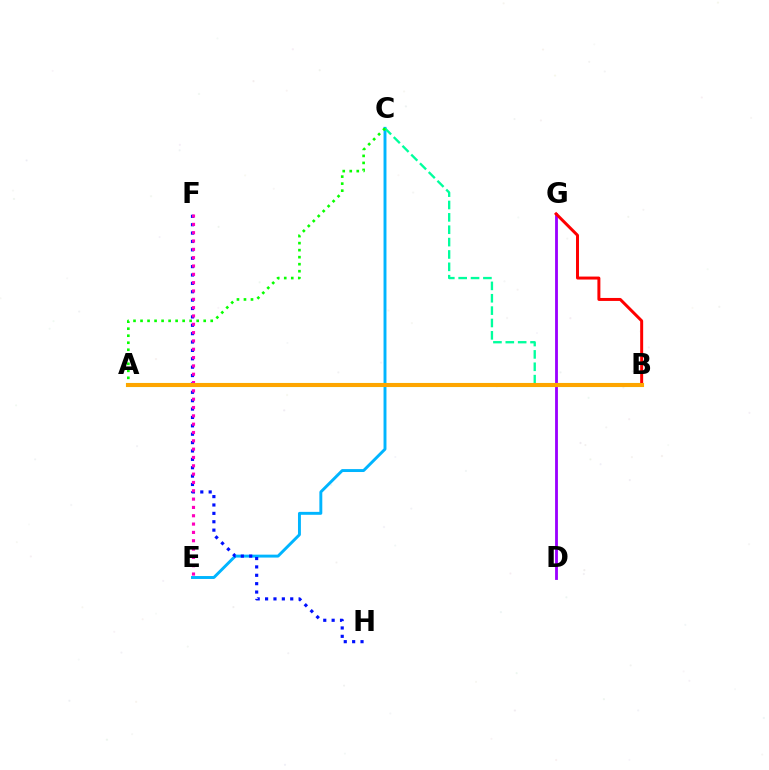{('D', 'G'): [{'color': '#9b00ff', 'line_style': 'solid', 'thickness': 2.03}], ('C', 'E'): [{'color': '#00b5ff', 'line_style': 'solid', 'thickness': 2.1}], ('A', 'B'): [{'color': '#b3ff00', 'line_style': 'solid', 'thickness': 2.96}, {'color': '#ffa500', 'line_style': 'solid', 'thickness': 2.85}], ('F', 'H'): [{'color': '#0010ff', 'line_style': 'dotted', 'thickness': 2.28}], ('B', 'C'): [{'color': '#00ff9d', 'line_style': 'dashed', 'thickness': 1.68}], ('B', 'G'): [{'color': '#ff0000', 'line_style': 'solid', 'thickness': 2.14}], ('A', 'C'): [{'color': '#08ff00', 'line_style': 'dotted', 'thickness': 1.91}], ('E', 'F'): [{'color': '#ff00bd', 'line_style': 'dotted', 'thickness': 2.26}]}